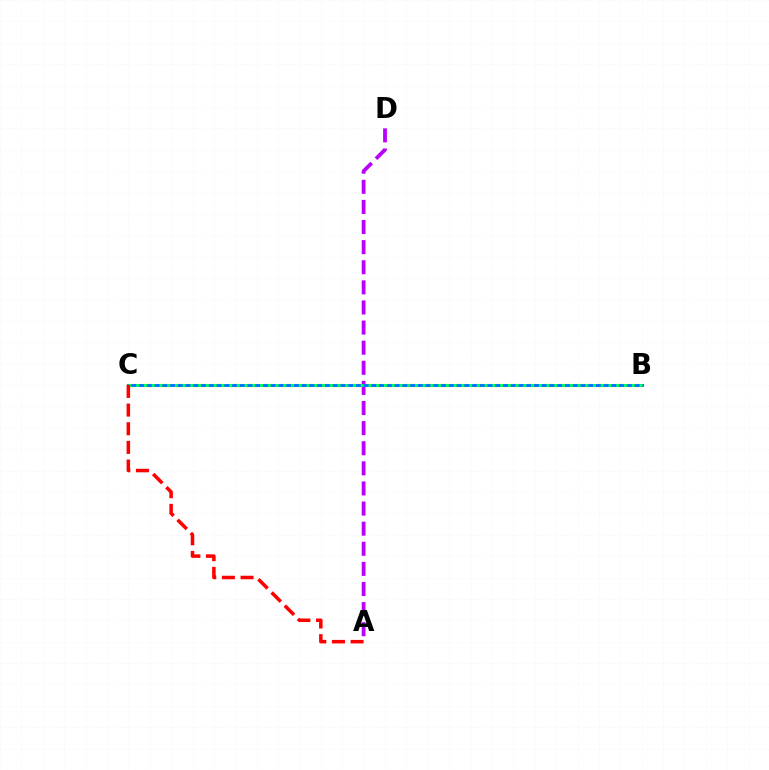{('B', 'C'): [{'color': '#d1ff00', 'line_style': 'dashed', 'thickness': 2.37}, {'color': '#0074ff', 'line_style': 'solid', 'thickness': 2.11}, {'color': '#00ff5c', 'line_style': 'dotted', 'thickness': 2.1}], ('A', 'D'): [{'color': '#b900ff', 'line_style': 'dashed', 'thickness': 2.73}], ('A', 'C'): [{'color': '#ff0000', 'line_style': 'dashed', 'thickness': 2.53}]}